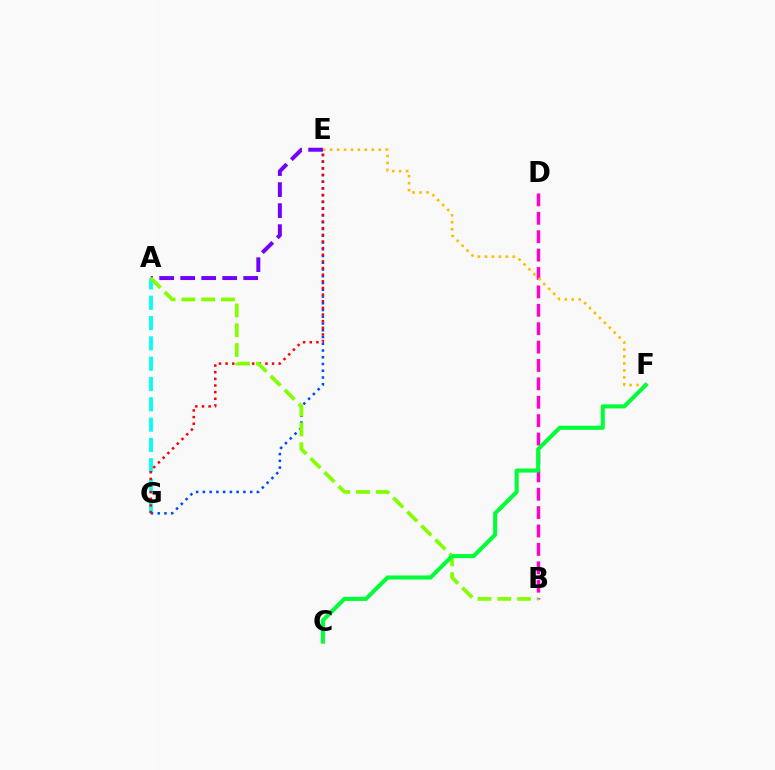{('A', 'G'): [{'color': '#00fff6', 'line_style': 'dashed', 'thickness': 2.76}], ('B', 'D'): [{'color': '#ff00cf', 'line_style': 'dashed', 'thickness': 2.5}], ('E', 'G'): [{'color': '#004bff', 'line_style': 'dotted', 'thickness': 1.83}, {'color': '#ff0000', 'line_style': 'dotted', 'thickness': 1.8}], ('E', 'F'): [{'color': '#ffbd00', 'line_style': 'dotted', 'thickness': 1.89}], ('A', 'E'): [{'color': '#7200ff', 'line_style': 'dashed', 'thickness': 2.85}], ('A', 'B'): [{'color': '#84ff00', 'line_style': 'dashed', 'thickness': 2.69}], ('C', 'F'): [{'color': '#00ff39', 'line_style': 'solid', 'thickness': 2.93}]}